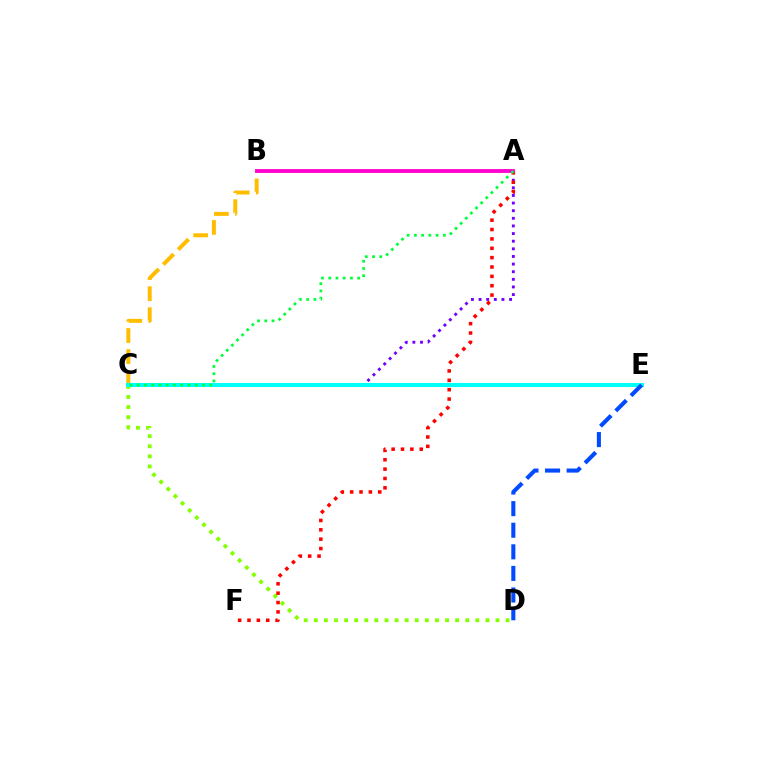{('C', 'D'): [{'color': '#84ff00', 'line_style': 'dotted', 'thickness': 2.74}], ('A', 'C'): [{'color': '#7200ff', 'line_style': 'dotted', 'thickness': 2.07}, {'color': '#00ff39', 'line_style': 'dotted', 'thickness': 1.97}], ('B', 'C'): [{'color': '#ffbd00', 'line_style': 'dashed', 'thickness': 2.86}], ('A', 'F'): [{'color': '#ff0000', 'line_style': 'dotted', 'thickness': 2.54}], ('A', 'B'): [{'color': '#ff00cf', 'line_style': 'solid', 'thickness': 2.77}], ('C', 'E'): [{'color': '#00fff6', 'line_style': 'solid', 'thickness': 2.93}], ('D', 'E'): [{'color': '#004bff', 'line_style': 'dashed', 'thickness': 2.93}]}